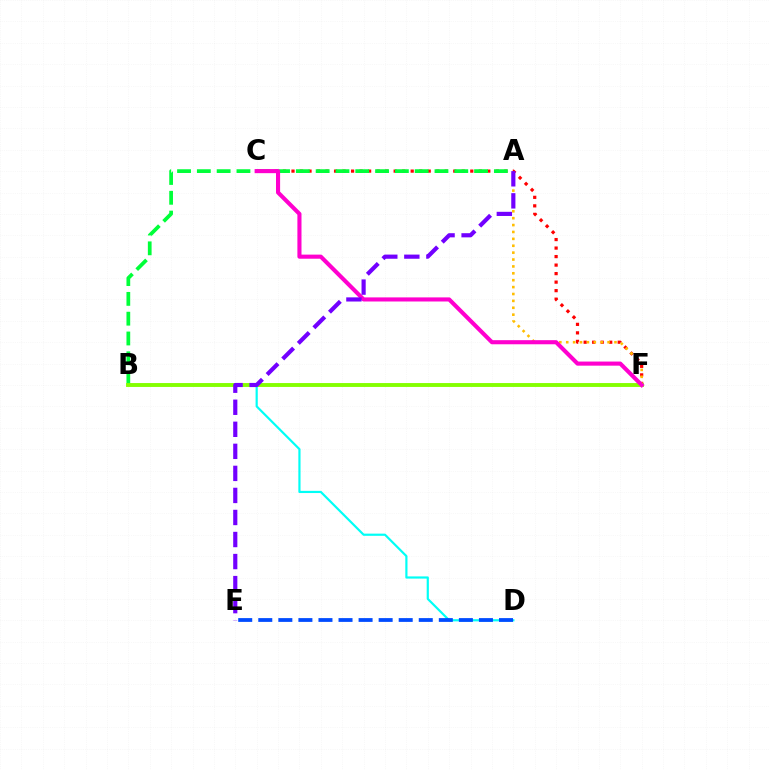{('C', 'F'): [{'color': '#ff0000', 'line_style': 'dotted', 'thickness': 2.31}, {'color': '#ff00cf', 'line_style': 'solid', 'thickness': 2.95}], ('B', 'D'): [{'color': '#00fff6', 'line_style': 'solid', 'thickness': 1.57}], ('A', 'B'): [{'color': '#00ff39', 'line_style': 'dashed', 'thickness': 2.69}], ('A', 'F'): [{'color': '#ffbd00', 'line_style': 'dotted', 'thickness': 1.87}], ('B', 'F'): [{'color': '#84ff00', 'line_style': 'solid', 'thickness': 2.8}], ('A', 'E'): [{'color': '#7200ff', 'line_style': 'dashed', 'thickness': 2.99}], ('D', 'E'): [{'color': '#004bff', 'line_style': 'dashed', 'thickness': 2.73}]}